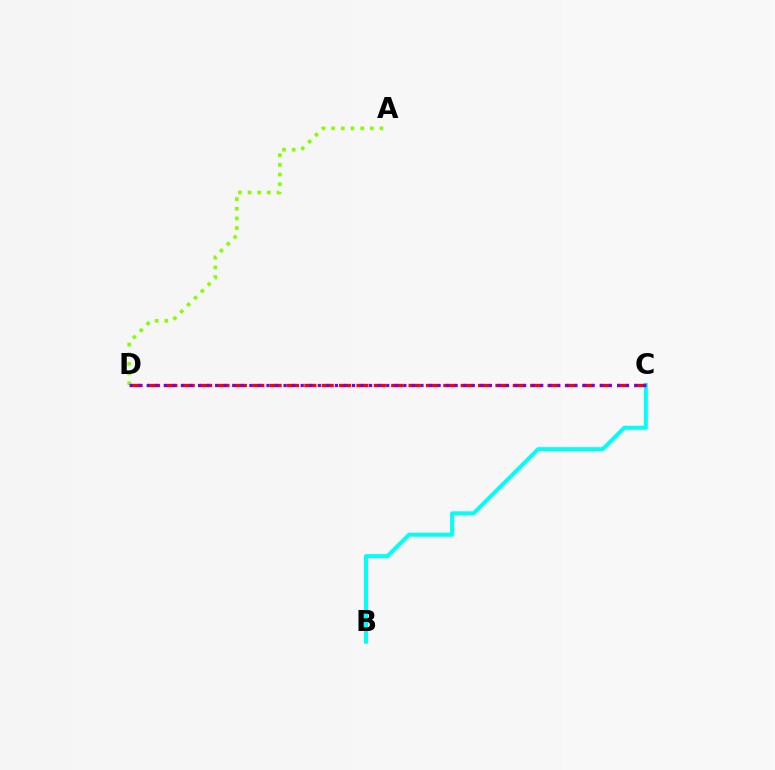{('B', 'C'): [{'color': '#00fff6', 'line_style': 'solid', 'thickness': 2.88}], ('C', 'D'): [{'color': '#ff0000', 'line_style': 'dashed', 'thickness': 2.36}, {'color': '#7200ff', 'line_style': 'dotted', 'thickness': 2.32}], ('A', 'D'): [{'color': '#84ff00', 'line_style': 'dotted', 'thickness': 2.62}]}